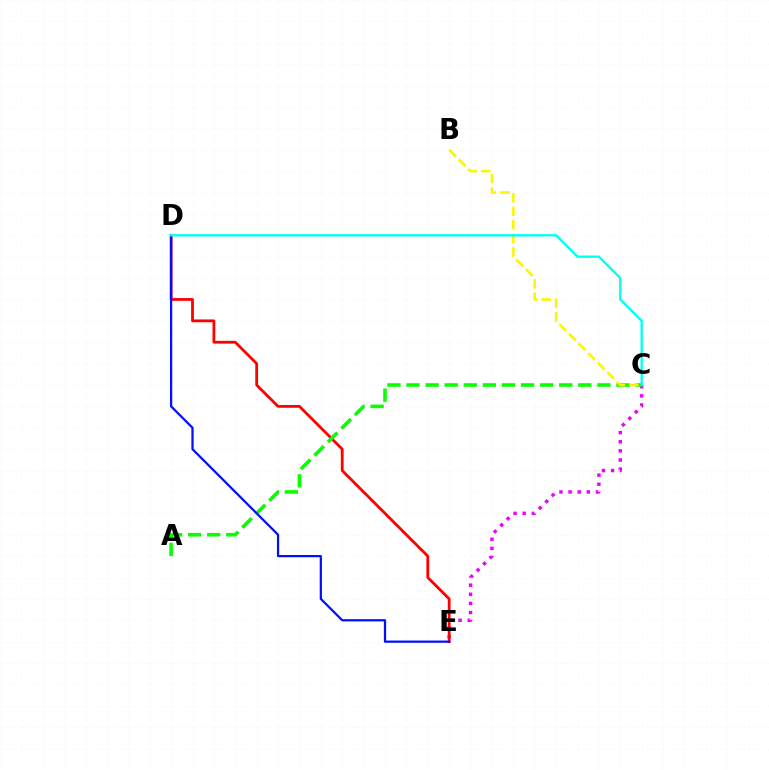{('C', 'E'): [{'color': '#ee00ff', 'line_style': 'dotted', 'thickness': 2.48}], ('D', 'E'): [{'color': '#ff0000', 'line_style': 'solid', 'thickness': 2.01}, {'color': '#0010ff', 'line_style': 'solid', 'thickness': 1.61}], ('A', 'C'): [{'color': '#08ff00', 'line_style': 'dashed', 'thickness': 2.59}], ('B', 'C'): [{'color': '#fcf500', 'line_style': 'dashed', 'thickness': 1.84}], ('C', 'D'): [{'color': '#00fff6', 'line_style': 'solid', 'thickness': 1.69}]}